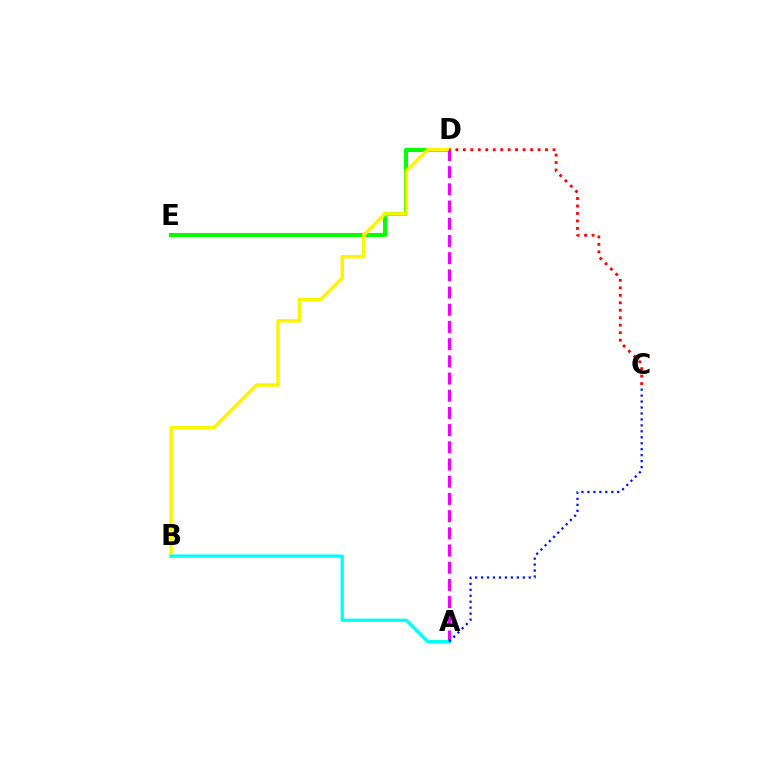{('D', 'E'): [{'color': '#08ff00', 'line_style': 'solid', 'thickness': 2.9}], ('B', 'D'): [{'color': '#fcf500', 'line_style': 'solid', 'thickness': 2.5}], ('C', 'D'): [{'color': '#ff0000', 'line_style': 'dotted', 'thickness': 2.03}], ('A', 'D'): [{'color': '#ee00ff', 'line_style': 'dashed', 'thickness': 2.34}], ('A', 'B'): [{'color': '#00fff6', 'line_style': 'solid', 'thickness': 2.38}], ('A', 'C'): [{'color': '#0010ff', 'line_style': 'dotted', 'thickness': 1.62}]}